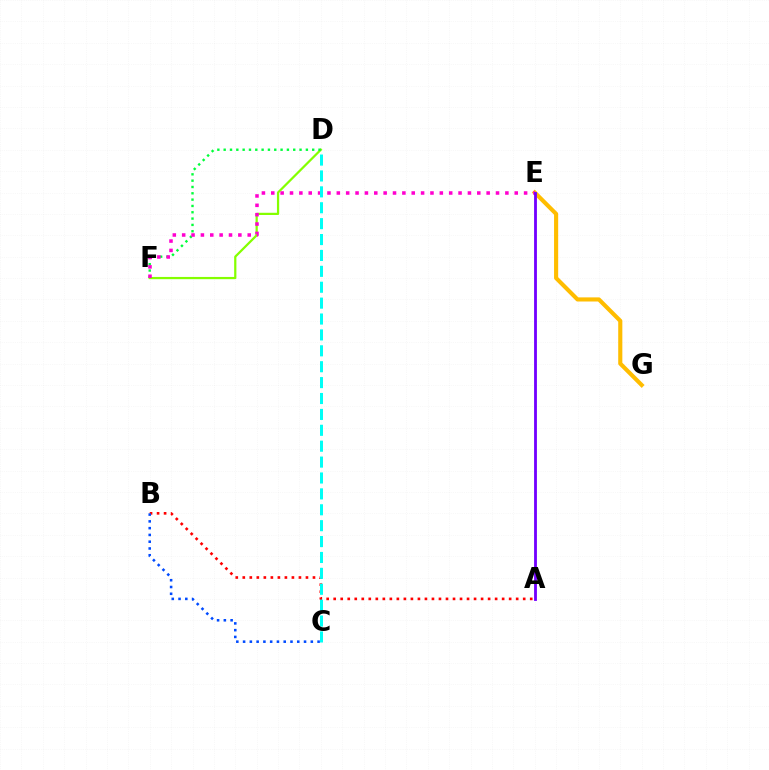{('E', 'G'): [{'color': '#ffbd00', 'line_style': 'solid', 'thickness': 2.97}], ('D', 'F'): [{'color': '#84ff00', 'line_style': 'solid', 'thickness': 1.61}, {'color': '#00ff39', 'line_style': 'dotted', 'thickness': 1.72}], ('A', 'B'): [{'color': '#ff0000', 'line_style': 'dotted', 'thickness': 1.91}], ('E', 'F'): [{'color': '#ff00cf', 'line_style': 'dotted', 'thickness': 2.54}], ('C', 'D'): [{'color': '#00fff6', 'line_style': 'dashed', 'thickness': 2.16}], ('A', 'E'): [{'color': '#7200ff', 'line_style': 'solid', 'thickness': 2.04}], ('B', 'C'): [{'color': '#004bff', 'line_style': 'dotted', 'thickness': 1.84}]}